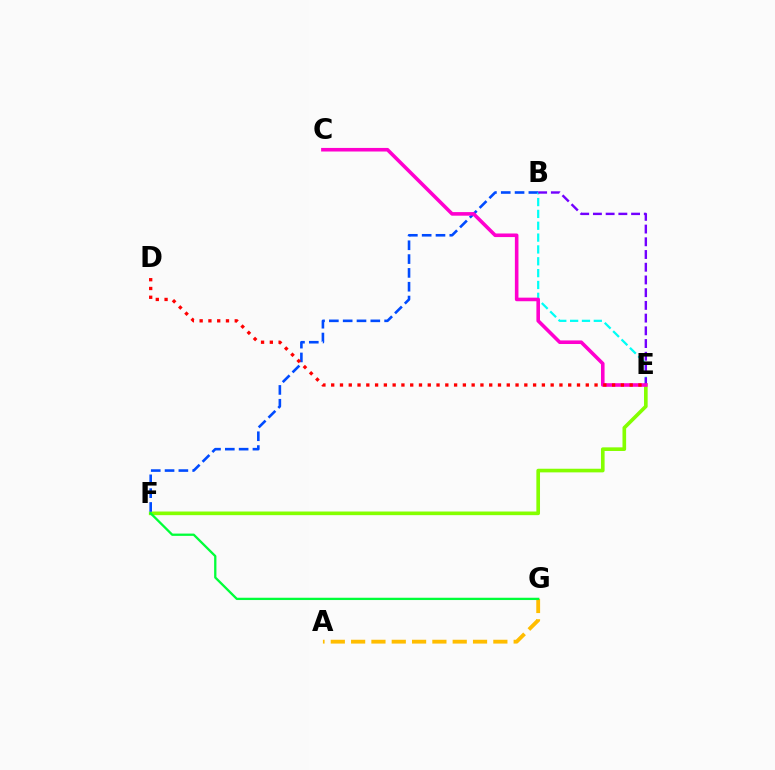{('E', 'F'): [{'color': '#84ff00', 'line_style': 'solid', 'thickness': 2.62}], ('A', 'G'): [{'color': '#ffbd00', 'line_style': 'dashed', 'thickness': 2.76}], ('B', 'F'): [{'color': '#004bff', 'line_style': 'dashed', 'thickness': 1.88}], ('F', 'G'): [{'color': '#00ff39', 'line_style': 'solid', 'thickness': 1.65}], ('B', 'E'): [{'color': '#00fff6', 'line_style': 'dashed', 'thickness': 1.61}, {'color': '#7200ff', 'line_style': 'dashed', 'thickness': 1.73}], ('C', 'E'): [{'color': '#ff00cf', 'line_style': 'solid', 'thickness': 2.58}], ('D', 'E'): [{'color': '#ff0000', 'line_style': 'dotted', 'thickness': 2.39}]}